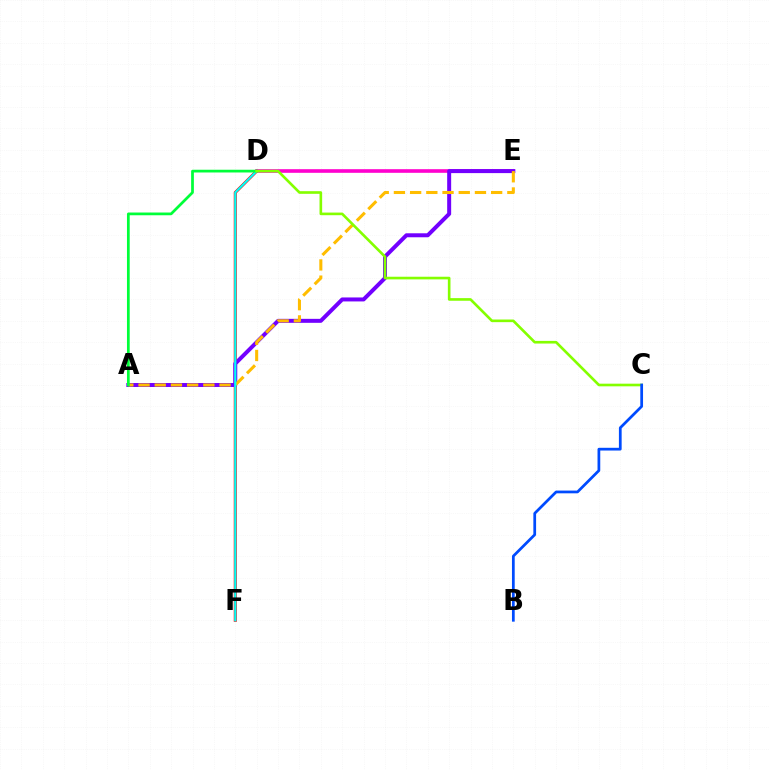{('D', 'F'): [{'color': '#ff0000', 'line_style': 'solid', 'thickness': 2.19}, {'color': '#00fff6', 'line_style': 'solid', 'thickness': 1.59}], ('D', 'E'): [{'color': '#ff00cf', 'line_style': 'solid', 'thickness': 2.61}], ('A', 'E'): [{'color': '#7200ff', 'line_style': 'solid', 'thickness': 2.87}, {'color': '#ffbd00', 'line_style': 'dashed', 'thickness': 2.2}], ('A', 'D'): [{'color': '#00ff39', 'line_style': 'solid', 'thickness': 1.97}], ('C', 'D'): [{'color': '#84ff00', 'line_style': 'solid', 'thickness': 1.9}], ('B', 'C'): [{'color': '#004bff', 'line_style': 'solid', 'thickness': 1.97}]}